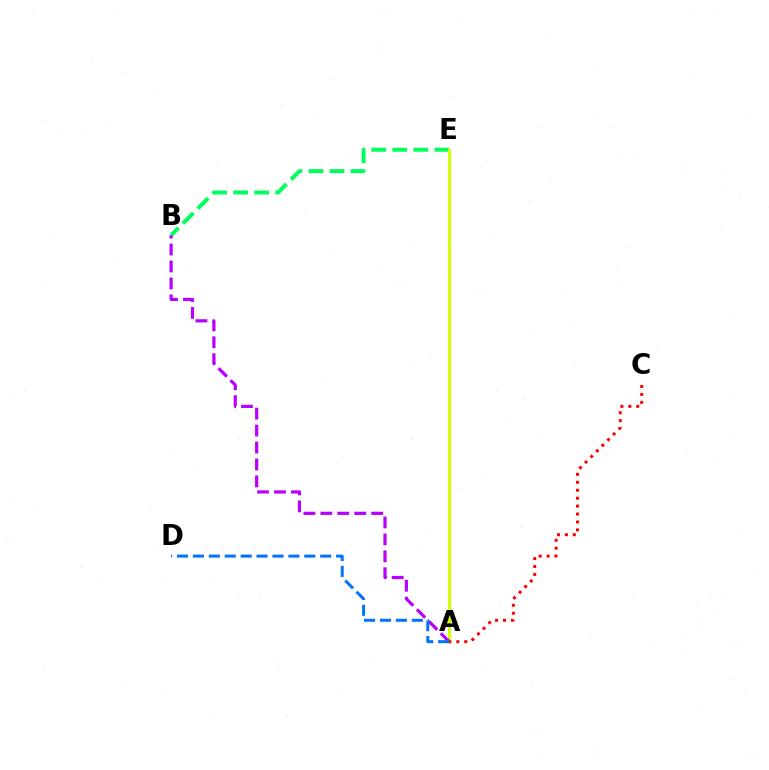{('B', 'E'): [{'color': '#00ff5c', 'line_style': 'dashed', 'thickness': 2.86}], ('A', 'E'): [{'color': '#d1ff00', 'line_style': 'solid', 'thickness': 2.2}], ('A', 'B'): [{'color': '#b900ff', 'line_style': 'dashed', 'thickness': 2.3}], ('A', 'C'): [{'color': '#ff0000', 'line_style': 'dotted', 'thickness': 2.16}], ('A', 'D'): [{'color': '#0074ff', 'line_style': 'dashed', 'thickness': 2.16}]}